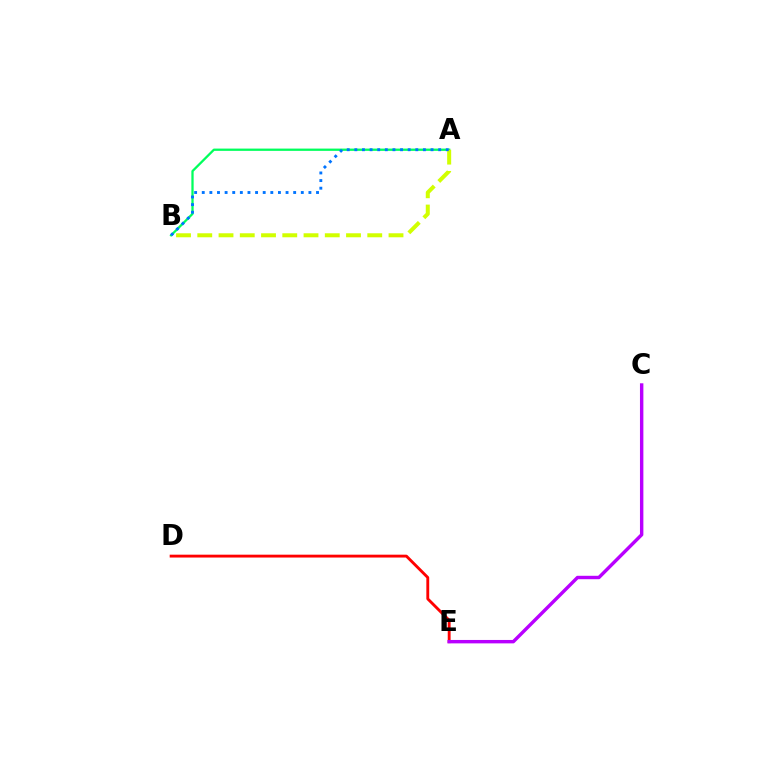{('A', 'B'): [{'color': '#00ff5c', 'line_style': 'solid', 'thickness': 1.64}, {'color': '#d1ff00', 'line_style': 'dashed', 'thickness': 2.89}, {'color': '#0074ff', 'line_style': 'dotted', 'thickness': 2.07}], ('D', 'E'): [{'color': '#ff0000', 'line_style': 'solid', 'thickness': 2.06}], ('C', 'E'): [{'color': '#b900ff', 'line_style': 'solid', 'thickness': 2.46}]}